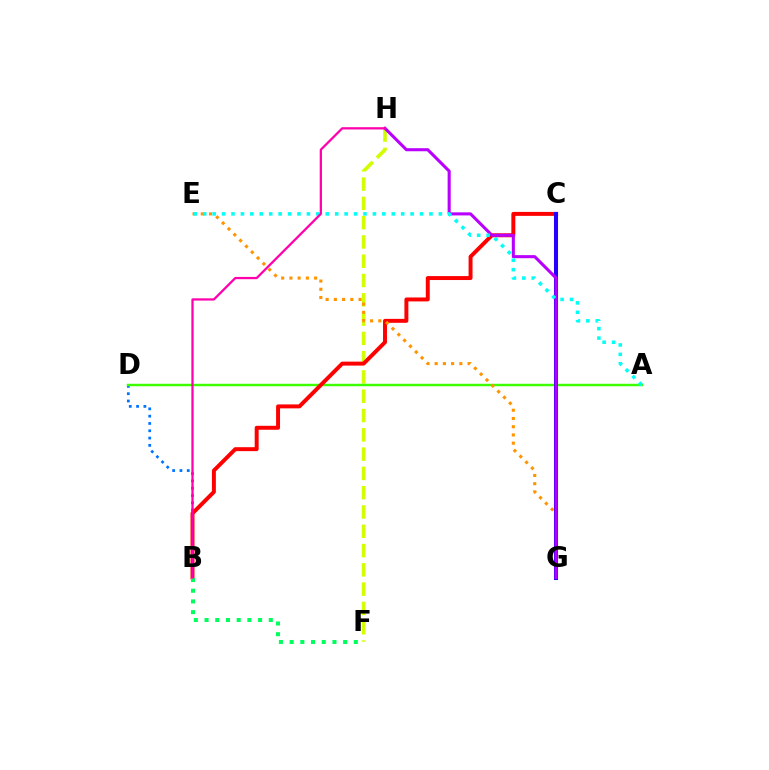{('B', 'D'): [{'color': '#0074ff', 'line_style': 'dotted', 'thickness': 1.99}], ('F', 'H'): [{'color': '#d1ff00', 'line_style': 'dashed', 'thickness': 2.62}], ('A', 'D'): [{'color': '#3dff00', 'line_style': 'solid', 'thickness': 1.75}], ('B', 'C'): [{'color': '#ff0000', 'line_style': 'solid', 'thickness': 2.84}], ('E', 'G'): [{'color': '#ff9400', 'line_style': 'dotted', 'thickness': 2.24}], ('B', 'F'): [{'color': '#00ff5c', 'line_style': 'dotted', 'thickness': 2.91}], ('C', 'G'): [{'color': '#2500ff', 'line_style': 'solid', 'thickness': 2.92}], ('G', 'H'): [{'color': '#b900ff', 'line_style': 'solid', 'thickness': 2.21}], ('A', 'E'): [{'color': '#00fff6', 'line_style': 'dotted', 'thickness': 2.56}], ('B', 'H'): [{'color': '#ff00ac', 'line_style': 'solid', 'thickness': 1.63}]}